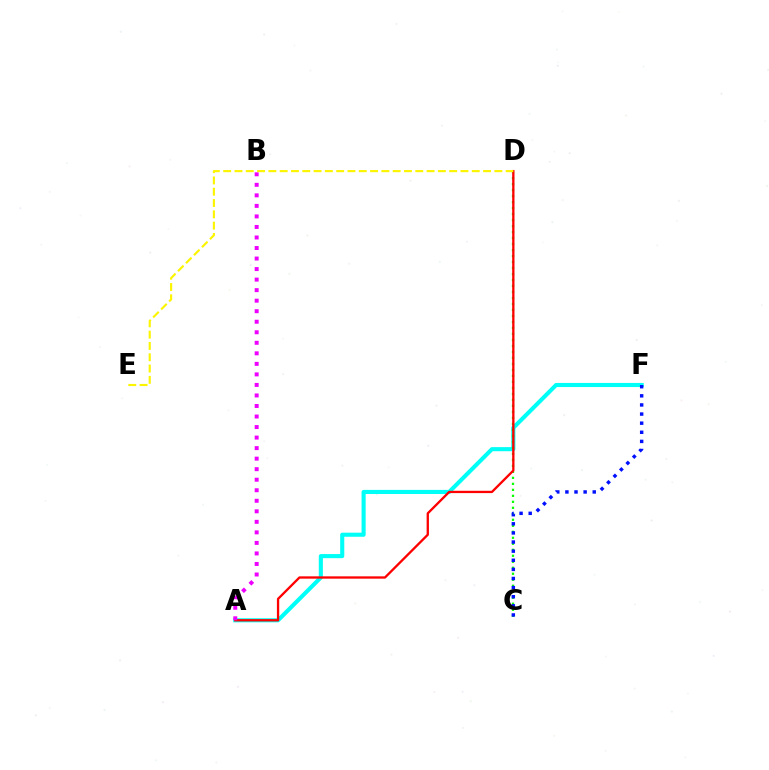{('A', 'F'): [{'color': '#00fff6', 'line_style': 'solid', 'thickness': 2.95}], ('C', 'D'): [{'color': '#08ff00', 'line_style': 'dotted', 'thickness': 1.63}], ('A', 'D'): [{'color': '#ff0000', 'line_style': 'solid', 'thickness': 1.67}], ('A', 'B'): [{'color': '#ee00ff', 'line_style': 'dotted', 'thickness': 2.86}], ('C', 'F'): [{'color': '#0010ff', 'line_style': 'dotted', 'thickness': 2.48}], ('D', 'E'): [{'color': '#fcf500', 'line_style': 'dashed', 'thickness': 1.54}]}